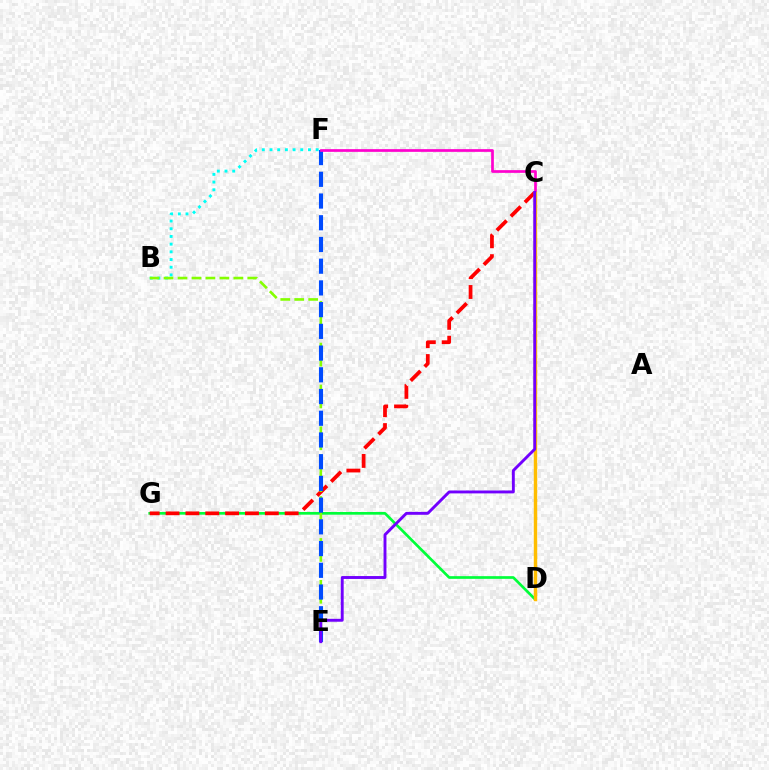{('D', 'G'): [{'color': '#00ff39', 'line_style': 'solid', 'thickness': 1.93}], ('C', 'G'): [{'color': '#ff0000', 'line_style': 'dashed', 'thickness': 2.7}], ('B', 'F'): [{'color': '#00fff6', 'line_style': 'dotted', 'thickness': 2.09}], ('B', 'E'): [{'color': '#84ff00', 'line_style': 'dashed', 'thickness': 1.9}], ('E', 'F'): [{'color': '#004bff', 'line_style': 'dashed', 'thickness': 2.95}], ('C', 'F'): [{'color': '#ff00cf', 'line_style': 'solid', 'thickness': 1.95}], ('C', 'D'): [{'color': '#ffbd00', 'line_style': 'solid', 'thickness': 2.46}], ('C', 'E'): [{'color': '#7200ff', 'line_style': 'solid', 'thickness': 2.09}]}